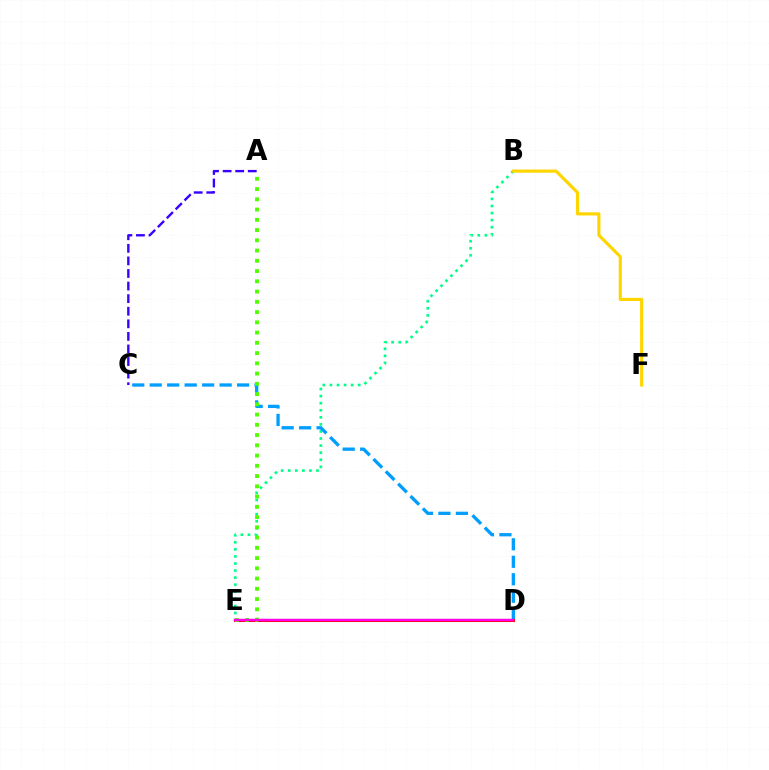{('B', 'E'): [{'color': '#00ff86', 'line_style': 'dotted', 'thickness': 1.92}], ('C', 'D'): [{'color': '#009eff', 'line_style': 'dashed', 'thickness': 2.37}], ('A', 'C'): [{'color': '#3700ff', 'line_style': 'dashed', 'thickness': 1.71}], ('B', 'F'): [{'color': '#ffd500', 'line_style': 'solid', 'thickness': 2.26}], ('D', 'E'): [{'color': '#ff0000', 'line_style': 'solid', 'thickness': 2.18}, {'color': '#ff00ed', 'line_style': 'solid', 'thickness': 1.76}], ('A', 'E'): [{'color': '#4fff00', 'line_style': 'dotted', 'thickness': 2.78}]}